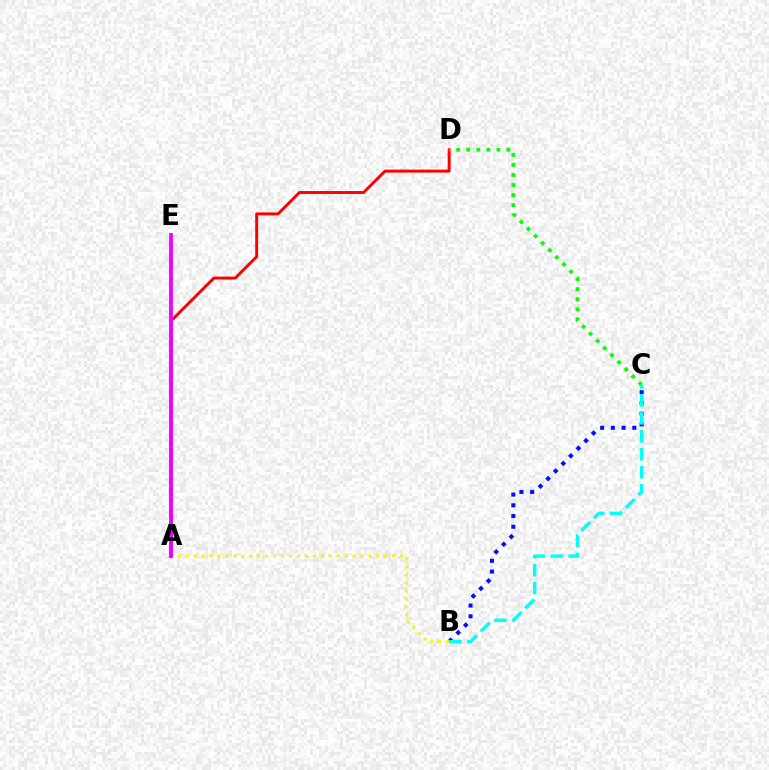{('B', 'C'): [{'color': '#0010ff', 'line_style': 'dotted', 'thickness': 2.91}, {'color': '#00fff6', 'line_style': 'dashed', 'thickness': 2.44}], ('A', 'D'): [{'color': '#ff0000', 'line_style': 'solid', 'thickness': 2.12}], ('A', 'B'): [{'color': '#fcf500', 'line_style': 'dotted', 'thickness': 2.16}], ('A', 'E'): [{'color': '#ee00ff', 'line_style': 'solid', 'thickness': 2.73}], ('C', 'D'): [{'color': '#08ff00', 'line_style': 'dotted', 'thickness': 2.73}]}